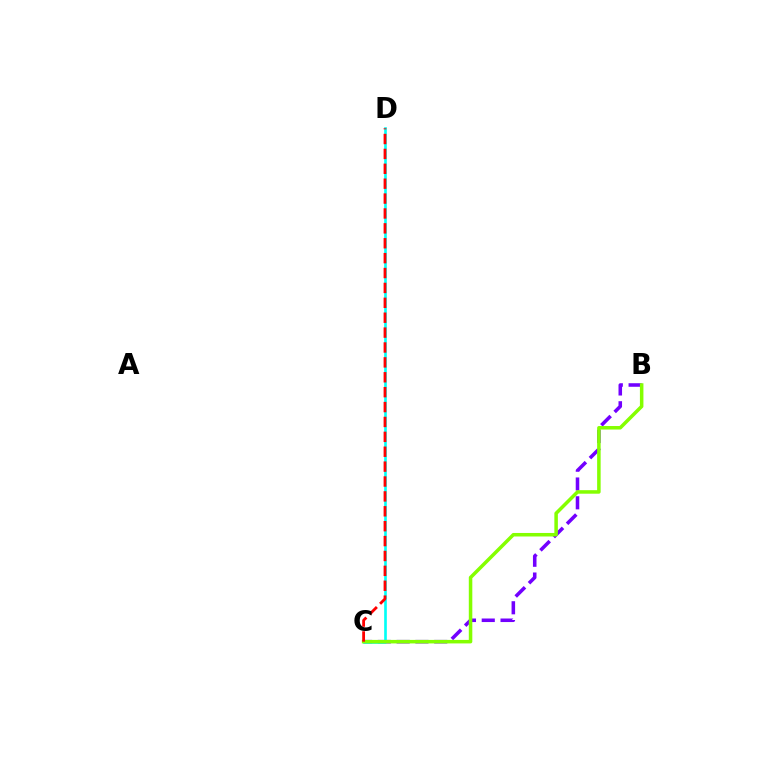{('B', 'C'): [{'color': '#7200ff', 'line_style': 'dashed', 'thickness': 2.55}, {'color': '#84ff00', 'line_style': 'solid', 'thickness': 2.53}], ('C', 'D'): [{'color': '#00fff6', 'line_style': 'solid', 'thickness': 1.91}, {'color': '#ff0000', 'line_style': 'dashed', 'thickness': 2.02}]}